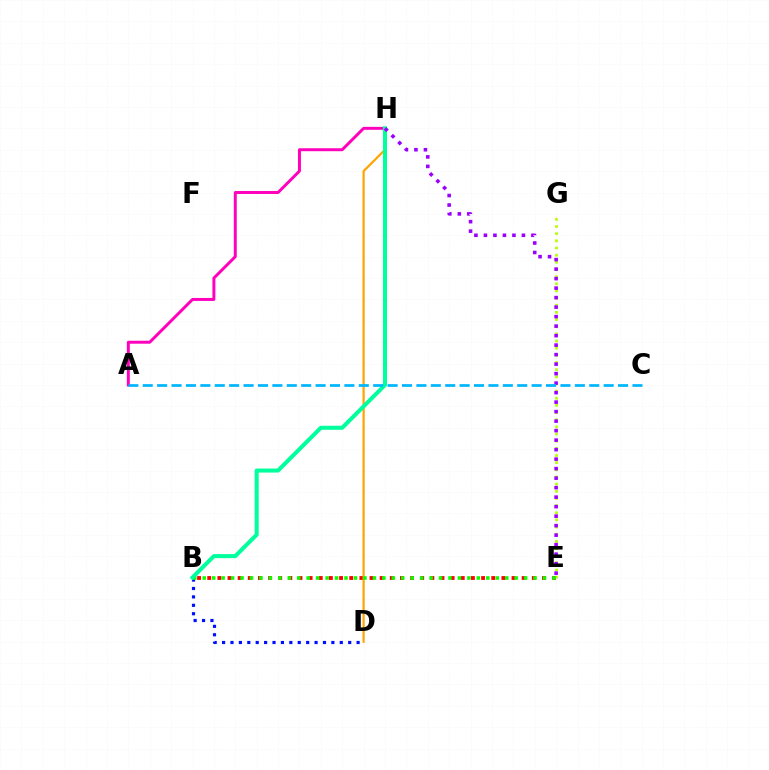{('B', 'E'): [{'color': '#ff0000', 'line_style': 'dotted', 'thickness': 2.76}, {'color': '#08ff00', 'line_style': 'dotted', 'thickness': 2.57}], ('A', 'H'): [{'color': '#ff00bd', 'line_style': 'solid', 'thickness': 2.13}], ('B', 'D'): [{'color': '#0010ff', 'line_style': 'dotted', 'thickness': 2.28}], ('E', 'G'): [{'color': '#b3ff00', 'line_style': 'dotted', 'thickness': 1.94}], ('D', 'H'): [{'color': '#ffa500', 'line_style': 'solid', 'thickness': 1.59}], ('B', 'H'): [{'color': '#00ff9d', 'line_style': 'solid', 'thickness': 2.9}], ('E', 'H'): [{'color': '#9b00ff', 'line_style': 'dotted', 'thickness': 2.58}], ('A', 'C'): [{'color': '#00b5ff', 'line_style': 'dashed', 'thickness': 1.96}]}